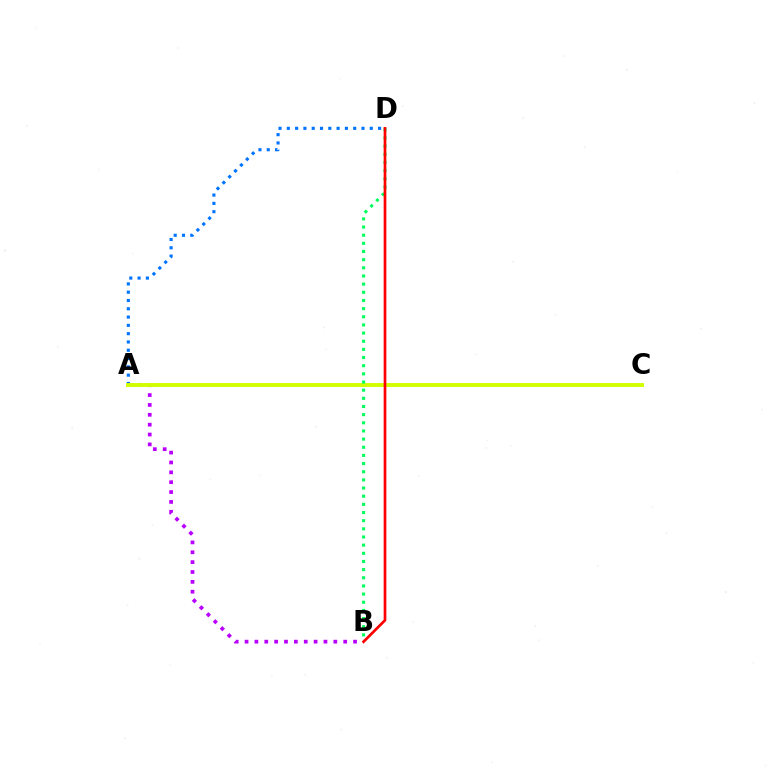{('A', 'D'): [{'color': '#0074ff', 'line_style': 'dotted', 'thickness': 2.25}], ('A', 'B'): [{'color': '#b900ff', 'line_style': 'dotted', 'thickness': 2.68}], ('A', 'C'): [{'color': '#d1ff00', 'line_style': 'solid', 'thickness': 2.83}], ('B', 'D'): [{'color': '#00ff5c', 'line_style': 'dotted', 'thickness': 2.22}, {'color': '#ff0000', 'line_style': 'solid', 'thickness': 1.93}]}